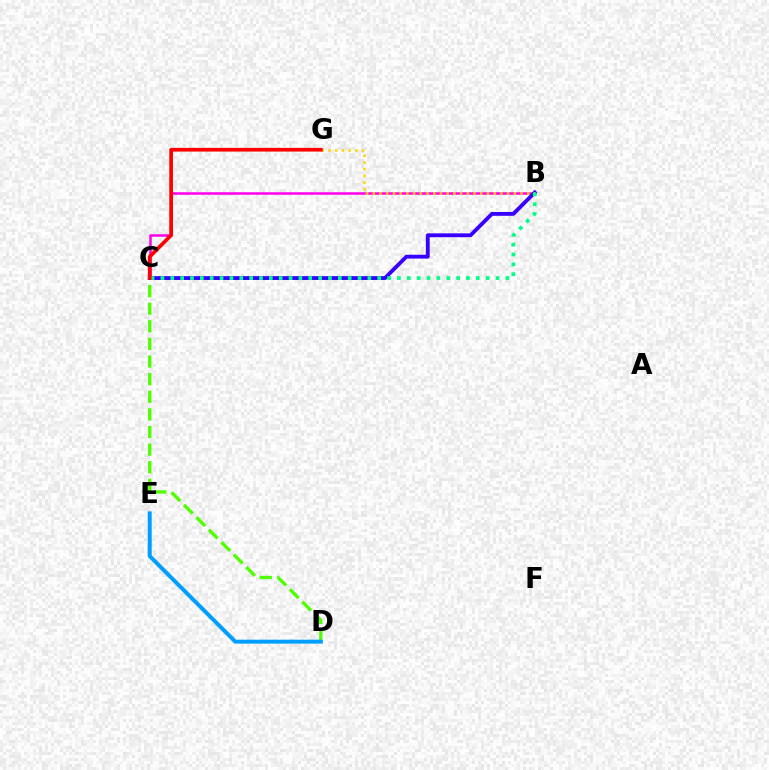{('B', 'C'): [{'color': '#ff00ed', 'line_style': 'solid', 'thickness': 1.8}, {'color': '#3700ff', 'line_style': 'solid', 'thickness': 2.77}, {'color': '#00ff86', 'line_style': 'dotted', 'thickness': 2.68}], ('C', 'D'): [{'color': '#4fff00', 'line_style': 'dashed', 'thickness': 2.39}], ('D', 'E'): [{'color': '#009eff', 'line_style': 'solid', 'thickness': 2.84}], ('B', 'G'): [{'color': '#ffd500', 'line_style': 'dotted', 'thickness': 1.82}], ('C', 'G'): [{'color': '#ff0000', 'line_style': 'solid', 'thickness': 2.67}]}